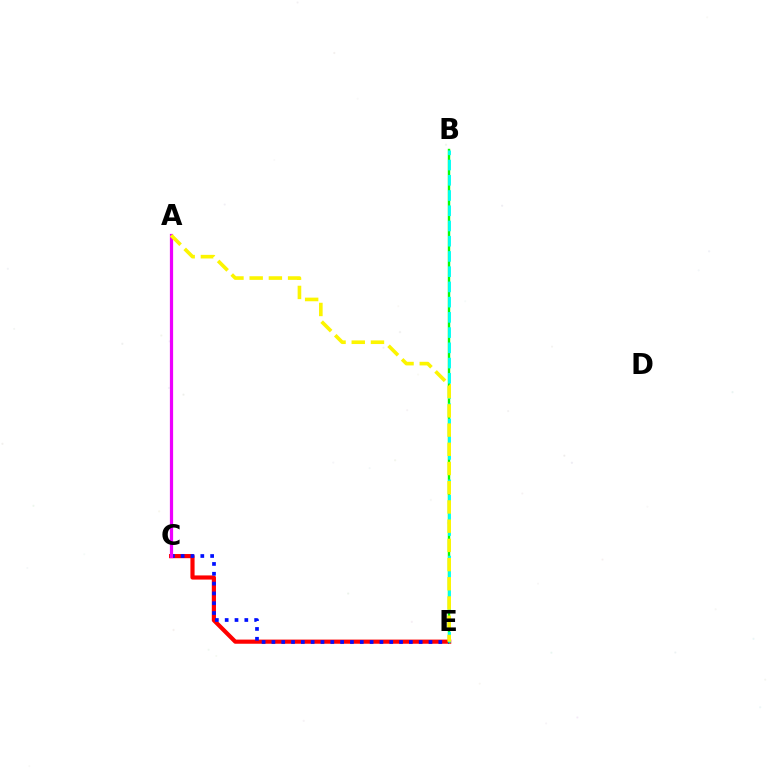{('C', 'E'): [{'color': '#ff0000', 'line_style': 'solid', 'thickness': 2.99}, {'color': '#0010ff', 'line_style': 'dotted', 'thickness': 2.67}], ('B', 'E'): [{'color': '#08ff00', 'line_style': 'solid', 'thickness': 1.73}, {'color': '#00fff6', 'line_style': 'dashed', 'thickness': 2.07}], ('A', 'C'): [{'color': '#ee00ff', 'line_style': 'solid', 'thickness': 2.32}], ('A', 'E'): [{'color': '#fcf500', 'line_style': 'dashed', 'thickness': 2.61}]}